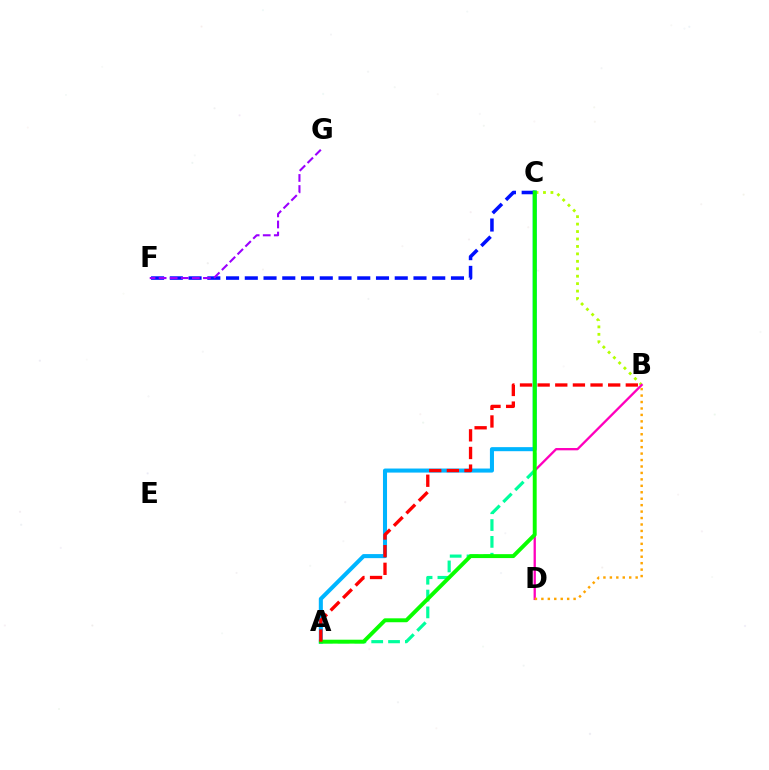{('B', 'C'): [{'color': '#b3ff00', 'line_style': 'dotted', 'thickness': 2.02}], ('A', 'C'): [{'color': '#00b5ff', 'line_style': 'solid', 'thickness': 2.92}, {'color': '#00ff9d', 'line_style': 'dashed', 'thickness': 2.29}, {'color': '#08ff00', 'line_style': 'solid', 'thickness': 2.82}], ('B', 'D'): [{'color': '#ff00bd', 'line_style': 'solid', 'thickness': 1.66}, {'color': '#ffa500', 'line_style': 'dotted', 'thickness': 1.75}], ('C', 'F'): [{'color': '#0010ff', 'line_style': 'dashed', 'thickness': 2.55}], ('A', 'B'): [{'color': '#ff0000', 'line_style': 'dashed', 'thickness': 2.4}], ('F', 'G'): [{'color': '#9b00ff', 'line_style': 'dashed', 'thickness': 1.5}]}